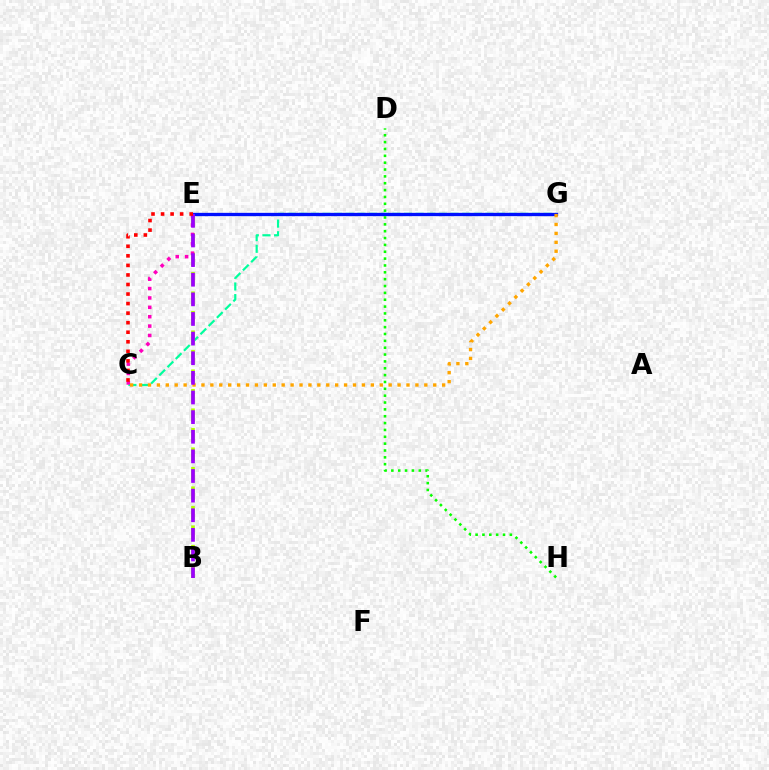{('C', 'G'): [{'color': '#00ff9d', 'line_style': 'dashed', 'thickness': 1.58}, {'color': '#ffa500', 'line_style': 'dotted', 'thickness': 2.42}], ('E', 'G'): [{'color': '#00b5ff', 'line_style': 'dotted', 'thickness': 2.03}, {'color': '#0010ff', 'line_style': 'solid', 'thickness': 2.39}], ('B', 'E'): [{'color': '#b3ff00', 'line_style': 'dashed', 'thickness': 2.65}, {'color': '#9b00ff', 'line_style': 'dashed', 'thickness': 2.67}], ('D', 'H'): [{'color': '#08ff00', 'line_style': 'dotted', 'thickness': 1.86}], ('C', 'E'): [{'color': '#ff00bd', 'line_style': 'dotted', 'thickness': 2.55}, {'color': '#ff0000', 'line_style': 'dotted', 'thickness': 2.59}]}